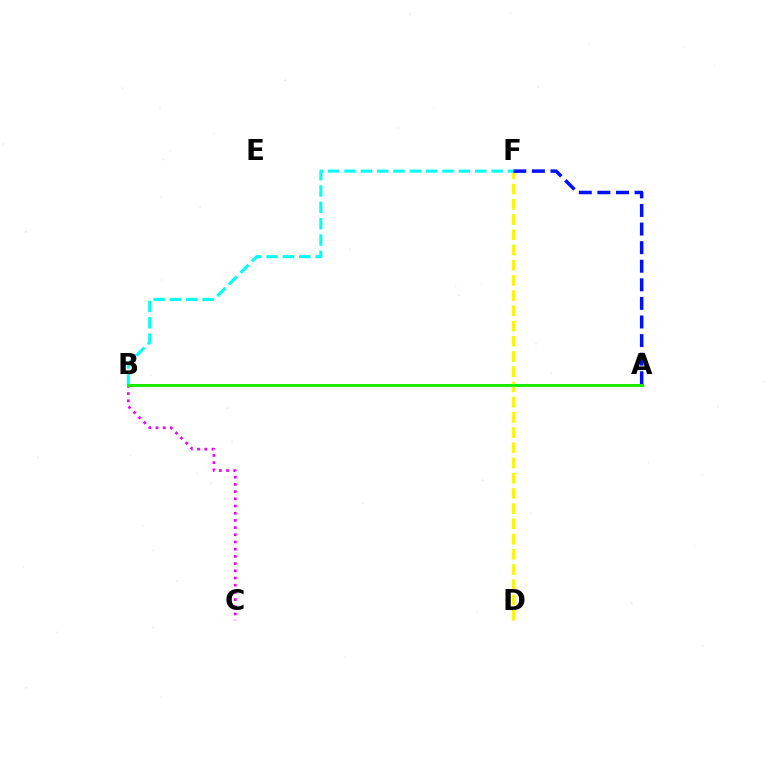{('A', 'B'): [{'color': '#ff0000', 'line_style': 'solid', 'thickness': 1.98}, {'color': '#08ff00', 'line_style': 'solid', 'thickness': 1.97}], ('D', 'F'): [{'color': '#fcf500', 'line_style': 'dashed', 'thickness': 2.07}], ('B', 'C'): [{'color': '#ee00ff', 'line_style': 'dotted', 'thickness': 1.96}], ('B', 'F'): [{'color': '#00fff6', 'line_style': 'dashed', 'thickness': 2.22}], ('A', 'F'): [{'color': '#0010ff', 'line_style': 'dashed', 'thickness': 2.52}]}